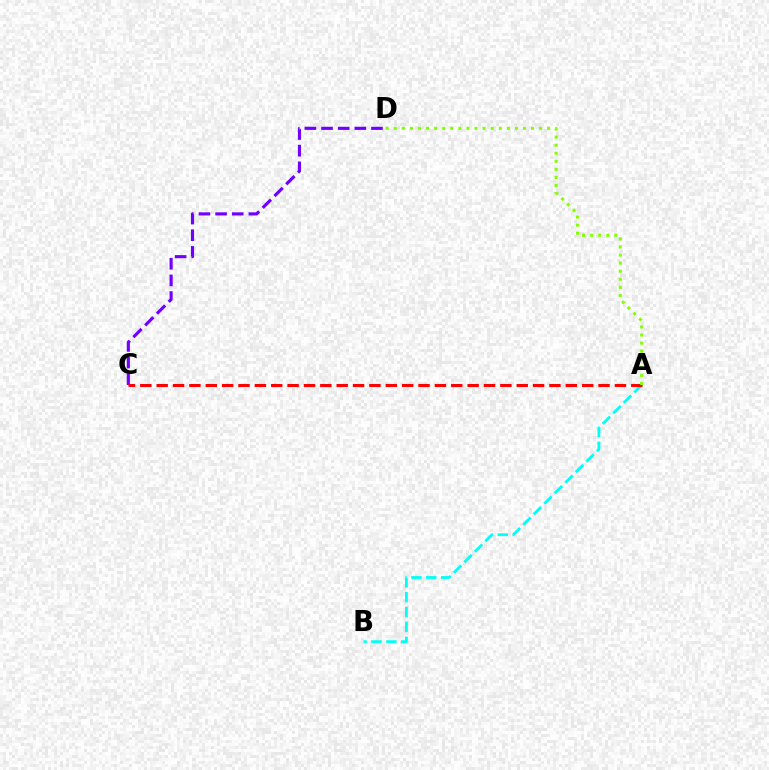{('A', 'B'): [{'color': '#00fff6', 'line_style': 'dashed', 'thickness': 2.02}], ('C', 'D'): [{'color': '#7200ff', 'line_style': 'dashed', 'thickness': 2.26}], ('A', 'C'): [{'color': '#ff0000', 'line_style': 'dashed', 'thickness': 2.22}], ('A', 'D'): [{'color': '#84ff00', 'line_style': 'dotted', 'thickness': 2.19}]}